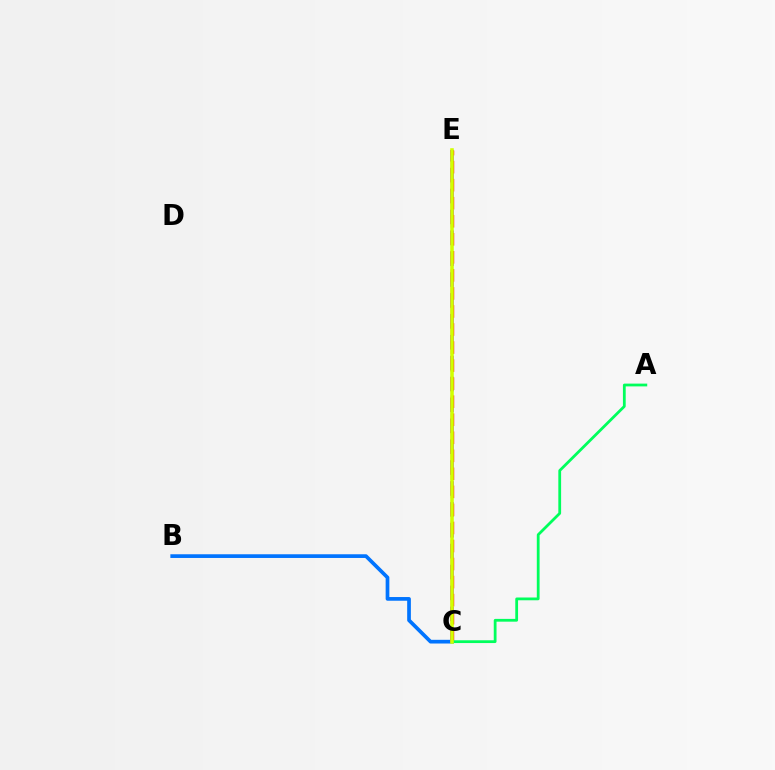{('B', 'C'): [{'color': '#0074ff', 'line_style': 'solid', 'thickness': 2.66}], ('C', 'E'): [{'color': '#b900ff', 'line_style': 'dashed', 'thickness': 2.84}, {'color': '#ff0000', 'line_style': 'dashed', 'thickness': 2.45}, {'color': '#d1ff00', 'line_style': 'solid', 'thickness': 2.57}], ('A', 'C'): [{'color': '#00ff5c', 'line_style': 'solid', 'thickness': 2.0}]}